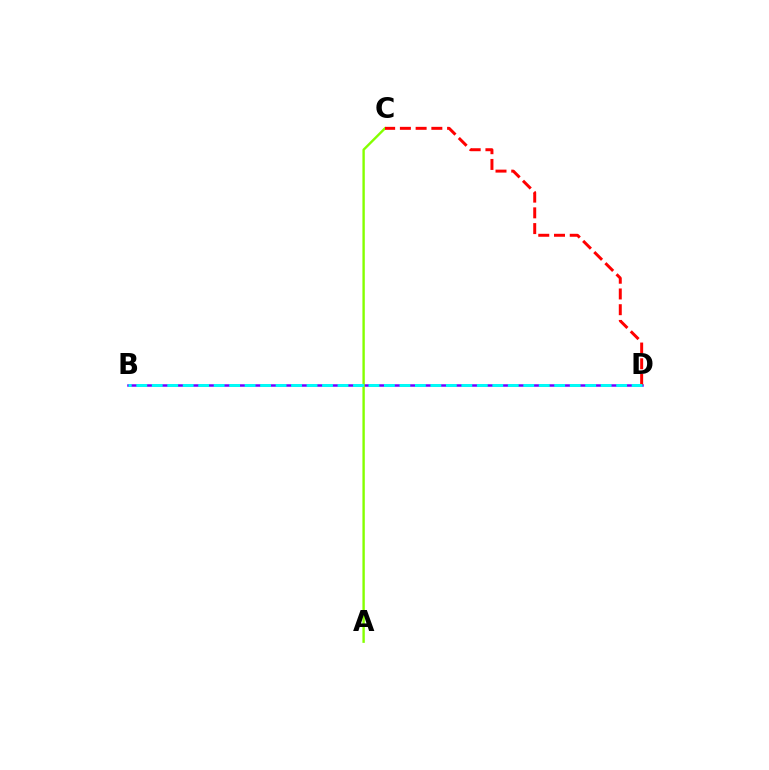{('B', 'D'): [{'color': '#7200ff', 'line_style': 'solid', 'thickness': 1.81}, {'color': '#00fff6', 'line_style': 'dashed', 'thickness': 2.1}], ('A', 'C'): [{'color': '#84ff00', 'line_style': 'solid', 'thickness': 1.72}], ('C', 'D'): [{'color': '#ff0000', 'line_style': 'dashed', 'thickness': 2.14}]}